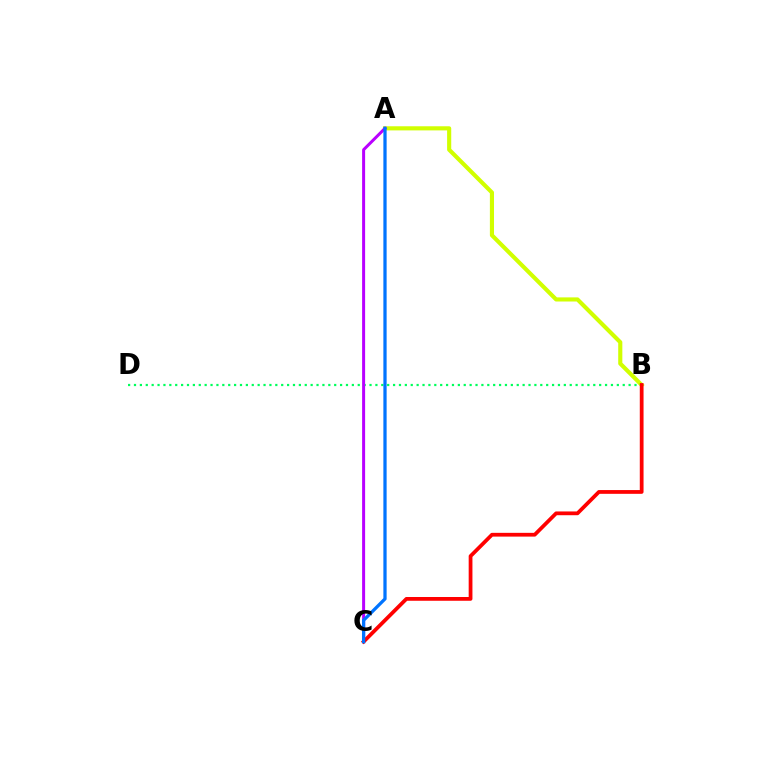{('A', 'B'): [{'color': '#d1ff00', 'line_style': 'solid', 'thickness': 2.97}], ('B', 'D'): [{'color': '#00ff5c', 'line_style': 'dotted', 'thickness': 1.6}], ('A', 'C'): [{'color': '#b900ff', 'line_style': 'solid', 'thickness': 2.16}, {'color': '#0074ff', 'line_style': 'solid', 'thickness': 2.34}], ('B', 'C'): [{'color': '#ff0000', 'line_style': 'solid', 'thickness': 2.71}]}